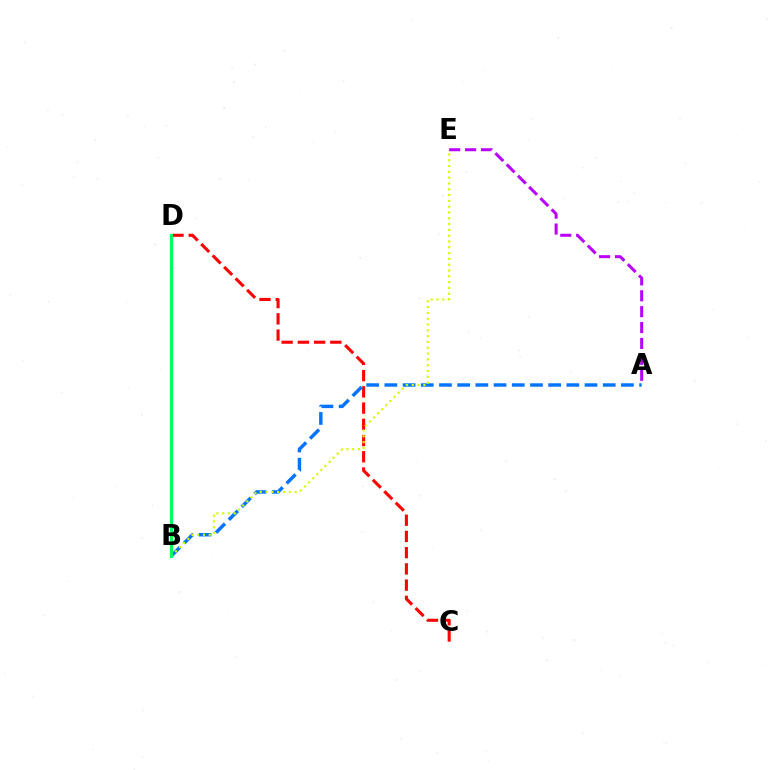{('C', 'D'): [{'color': '#ff0000', 'line_style': 'dashed', 'thickness': 2.2}], ('A', 'B'): [{'color': '#0074ff', 'line_style': 'dashed', 'thickness': 2.47}], ('B', 'E'): [{'color': '#d1ff00', 'line_style': 'dotted', 'thickness': 1.58}], ('B', 'D'): [{'color': '#00ff5c', 'line_style': 'solid', 'thickness': 2.29}], ('A', 'E'): [{'color': '#b900ff', 'line_style': 'dashed', 'thickness': 2.16}]}